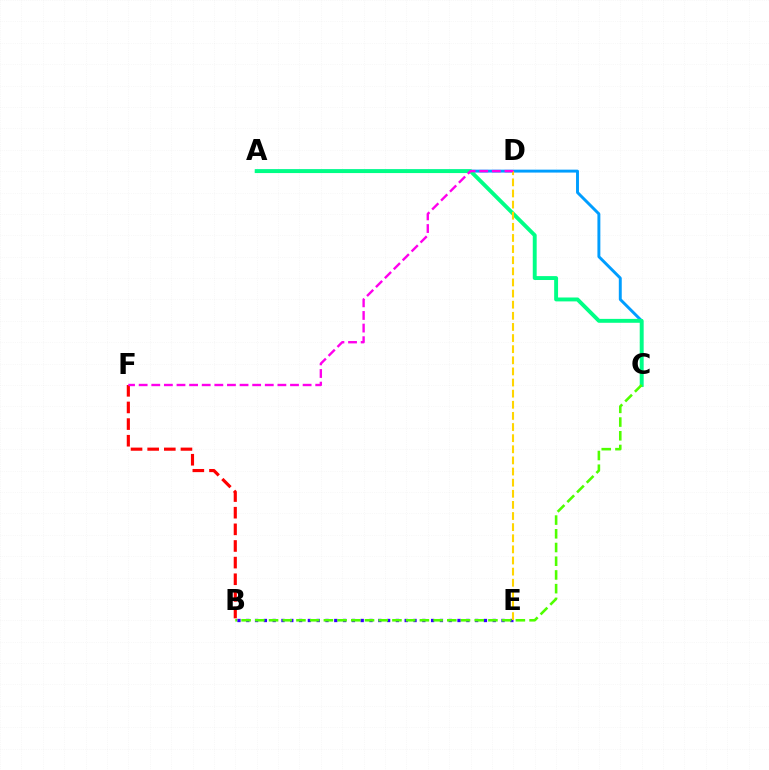{('B', 'F'): [{'color': '#ff0000', 'line_style': 'dashed', 'thickness': 2.26}], ('A', 'C'): [{'color': '#009eff', 'line_style': 'solid', 'thickness': 2.11}, {'color': '#00ff86', 'line_style': 'solid', 'thickness': 2.81}], ('B', 'E'): [{'color': '#3700ff', 'line_style': 'dotted', 'thickness': 2.39}], ('B', 'C'): [{'color': '#4fff00', 'line_style': 'dashed', 'thickness': 1.86}], ('D', 'E'): [{'color': '#ffd500', 'line_style': 'dashed', 'thickness': 1.51}], ('D', 'F'): [{'color': '#ff00ed', 'line_style': 'dashed', 'thickness': 1.71}]}